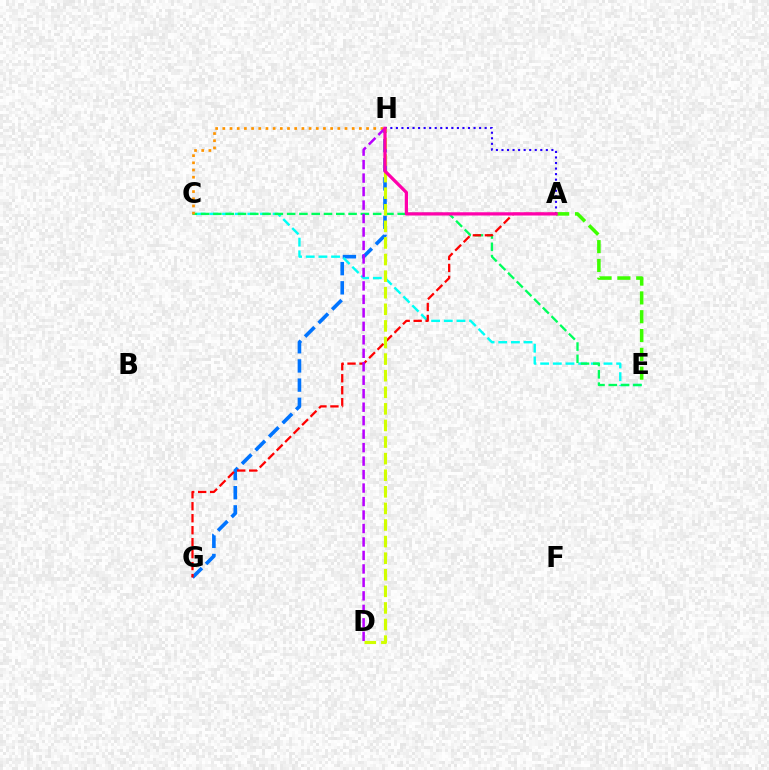{('G', 'H'): [{'color': '#0074ff', 'line_style': 'dashed', 'thickness': 2.6}], ('A', 'H'): [{'color': '#2500ff', 'line_style': 'dotted', 'thickness': 1.51}, {'color': '#ff00ac', 'line_style': 'solid', 'thickness': 2.33}], ('C', 'E'): [{'color': '#00fff6', 'line_style': 'dashed', 'thickness': 1.72}, {'color': '#00ff5c', 'line_style': 'dashed', 'thickness': 1.67}], ('C', 'H'): [{'color': '#ff9400', 'line_style': 'dotted', 'thickness': 1.95}], ('A', 'G'): [{'color': '#ff0000', 'line_style': 'dashed', 'thickness': 1.63}], ('D', 'H'): [{'color': '#d1ff00', 'line_style': 'dashed', 'thickness': 2.25}, {'color': '#b900ff', 'line_style': 'dashed', 'thickness': 1.83}], ('A', 'E'): [{'color': '#3dff00', 'line_style': 'dashed', 'thickness': 2.56}]}